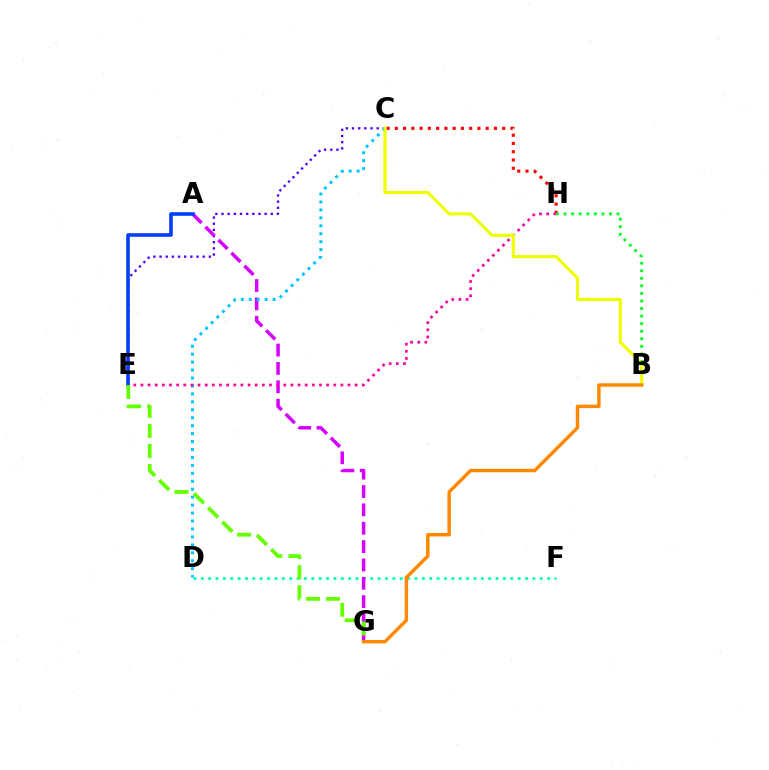{('C', 'E'): [{'color': '#4f00ff', 'line_style': 'dotted', 'thickness': 1.67}], ('C', 'H'): [{'color': '#ff0000', 'line_style': 'dotted', 'thickness': 2.24}], ('D', 'F'): [{'color': '#00ffaf', 'line_style': 'dotted', 'thickness': 2.0}], ('A', 'G'): [{'color': '#d600ff', 'line_style': 'dashed', 'thickness': 2.49}], ('C', 'D'): [{'color': '#00c7ff', 'line_style': 'dotted', 'thickness': 2.16}], ('B', 'H'): [{'color': '#00ff27', 'line_style': 'dotted', 'thickness': 2.05}], ('E', 'H'): [{'color': '#ff00a0', 'line_style': 'dotted', 'thickness': 1.94}], ('A', 'E'): [{'color': '#003fff', 'line_style': 'solid', 'thickness': 2.6}], ('B', 'C'): [{'color': '#eeff00', 'line_style': 'solid', 'thickness': 2.26}], ('E', 'G'): [{'color': '#66ff00', 'line_style': 'dashed', 'thickness': 2.73}], ('B', 'G'): [{'color': '#ff8800', 'line_style': 'solid', 'thickness': 2.48}]}